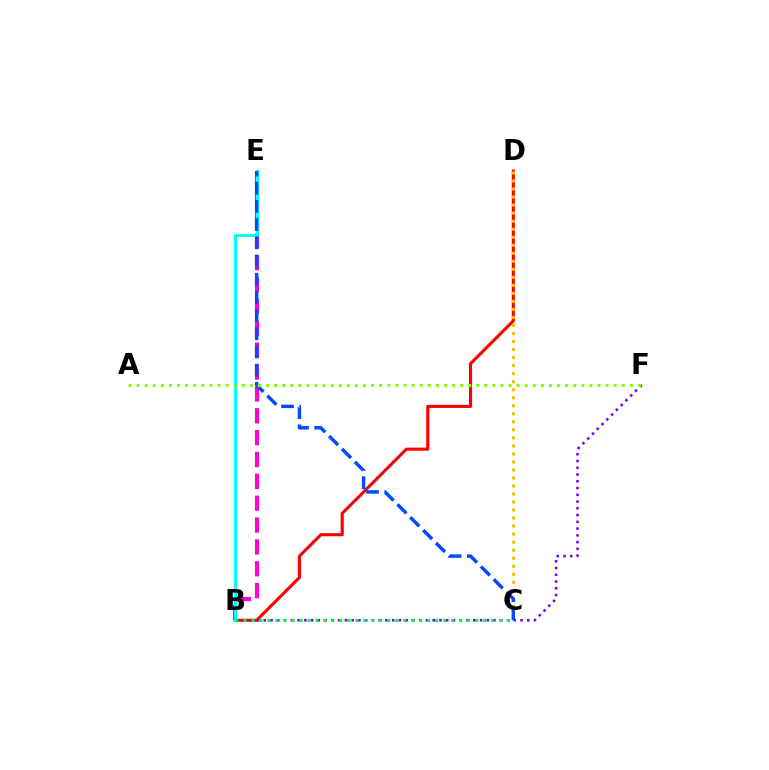{('B', 'E'): [{'color': '#ff00cf', 'line_style': 'dashed', 'thickness': 2.97}, {'color': '#00fff6', 'line_style': 'solid', 'thickness': 2.17}], ('B', 'D'): [{'color': '#ff0000', 'line_style': 'solid', 'thickness': 2.24}], ('C', 'D'): [{'color': '#ffbd00', 'line_style': 'dotted', 'thickness': 2.18}], ('B', 'F'): [{'color': '#7200ff', 'line_style': 'dotted', 'thickness': 1.84}], ('C', 'E'): [{'color': '#004bff', 'line_style': 'dashed', 'thickness': 2.47}], ('A', 'F'): [{'color': '#84ff00', 'line_style': 'dotted', 'thickness': 2.2}], ('B', 'C'): [{'color': '#00ff39', 'line_style': 'dotted', 'thickness': 2.17}]}